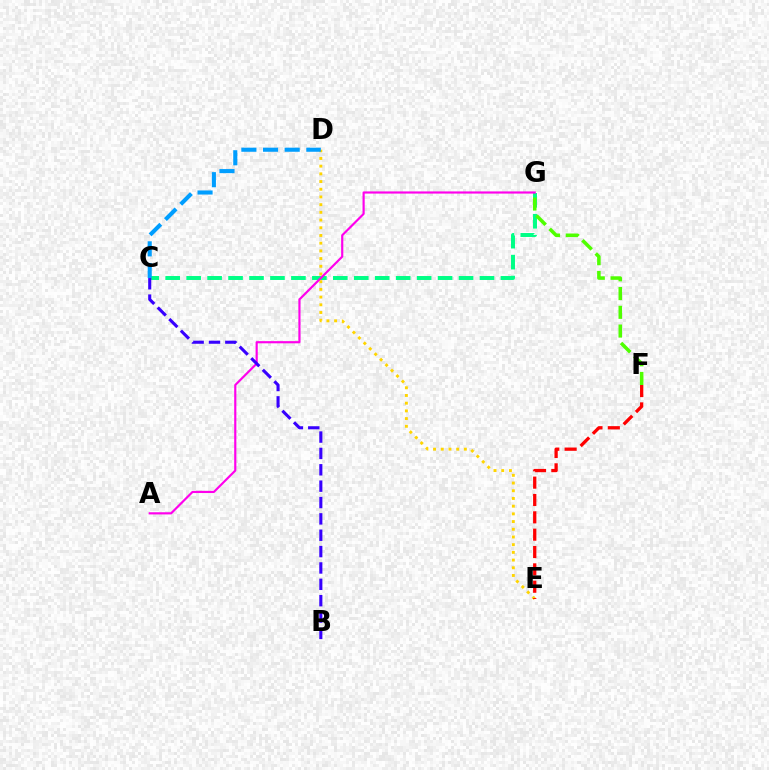{('C', 'G'): [{'color': '#00ff86', 'line_style': 'dashed', 'thickness': 2.85}], ('D', 'E'): [{'color': '#ffd500', 'line_style': 'dotted', 'thickness': 2.09}], ('E', 'F'): [{'color': '#ff0000', 'line_style': 'dashed', 'thickness': 2.36}], ('C', 'D'): [{'color': '#009eff', 'line_style': 'dashed', 'thickness': 2.94}], ('A', 'G'): [{'color': '#ff00ed', 'line_style': 'solid', 'thickness': 1.56}], ('B', 'C'): [{'color': '#3700ff', 'line_style': 'dashed', 'thickness': 2.22}], ('F', 'G'): [{'color': '#4fff00', 'line_style': 'dashed', 'thickness': 2.55}]}